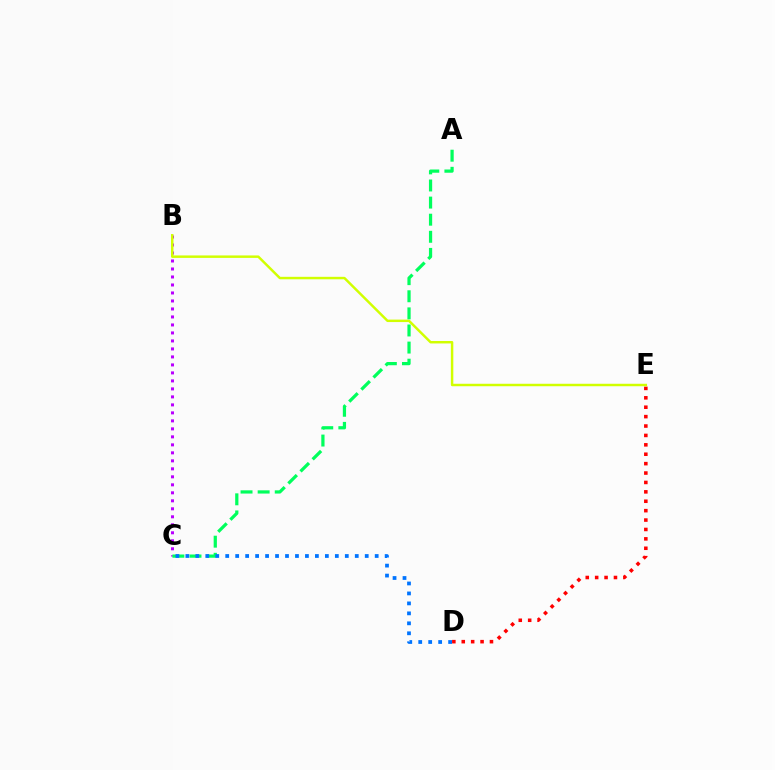{('B', 'C'): [{'color': '#b900ff', 'line_style': 'dotted', 'thickness': 2.17}], ('D', 'E'): [{'color': '#ff0000', 'line_style': 'dotted', 'thickness': 2.55}], ('B', 'E'): [{'color': '#d1ff00', 'line_style': 'solid', 'thickness': 1.77}], ('A', 'C'): [{'color': '#00ff5c', 'line_style': 'dashed', 'thickness': 2.32}], ('C', 'D'): [{'color': '#0074ff', 'line_style': 'dotted', 'thickness': 2.71}]}